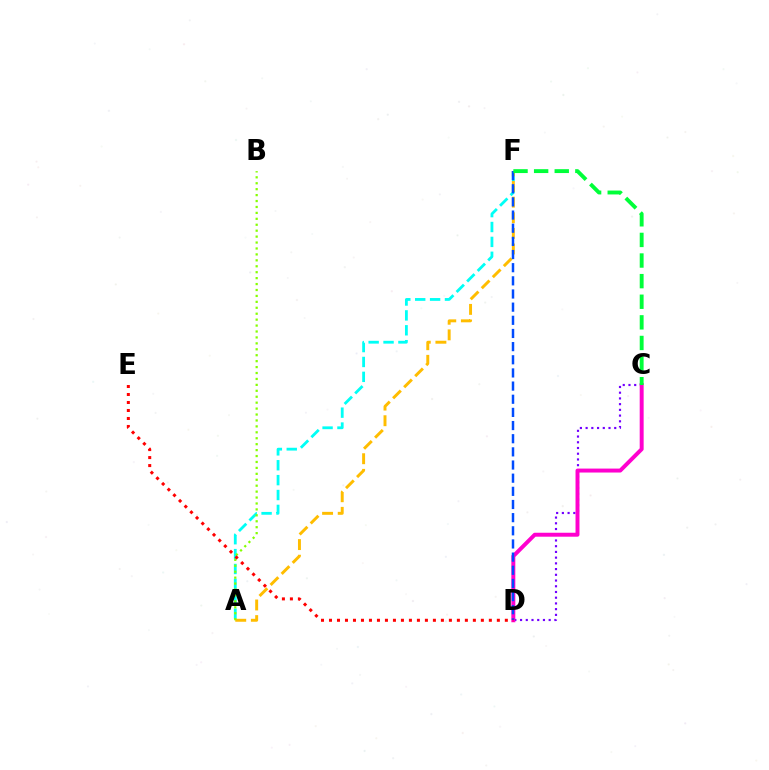{('A', 'F'): [{'color': '#00fff6', 'line_style': 'dashed', 'thickness': 2.02}, {'color': '#ffbd00', 'line_style': 'dashed', 'thickness': 2.12}], ('C', 'D'): [{'color': '#7200ff', 'line_style': 'dotted', 'thickness': 1.56}, {'color': '#ff00cf', 'line_style': 'solid', 'thickness': 2.85}], ('A', 'B'): [{'color': '#84ff00', 'line_style': 'dotted', 'thickness': 1.61}], ('D', 'F'): [{'color': '#004bff', 'line_style': 'dashed', 'thickness': 1.79}], ('C', 'F'): [{'color': '#00ff39', 'line_style': 'dashed', 'thickness': 2.8}], ('D', 'E'): [{'color': '#ff0000', 'line_style': 'dotted', 'thickness': 2.17}]}